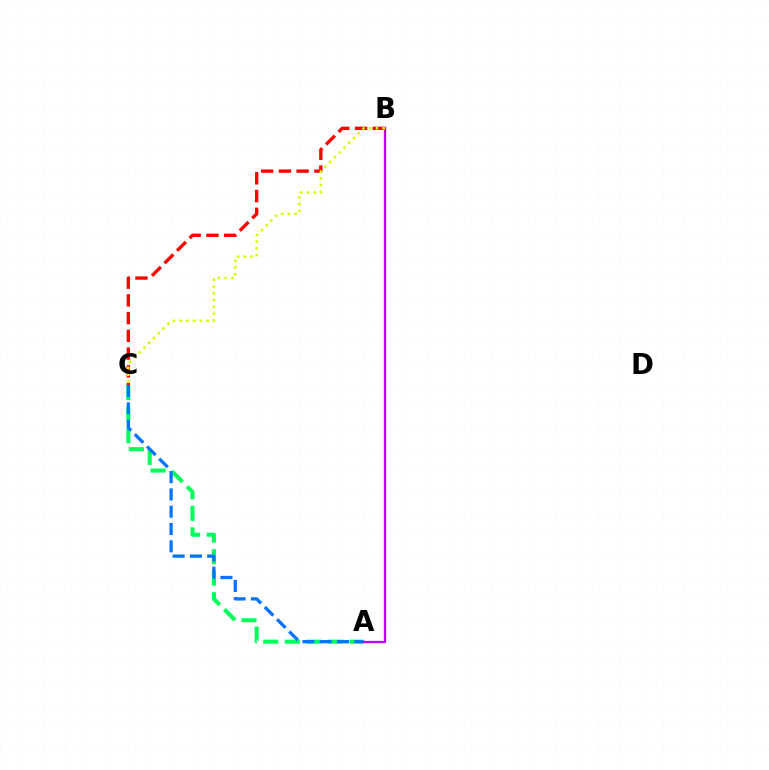{('B', 'C'): [{'color': '#ff0000', 'line_style': 'dashed', 'thickness': 2.41}, {'color': '#d1ff00', 'line_style': 'dotted', 'thickness': 1.84}], ('A', 'C'): [{'color': '#00ff5c', 'line_style': 'dashed', 'thickness': 2.93}, {'color': '#0074ff', 'line_style': 'dashed', 'thickness': 2.35}], ('A', 'B'): [{'color': '#b900ff', 'line_style': 'solid', 'thickness': 1.65}]}